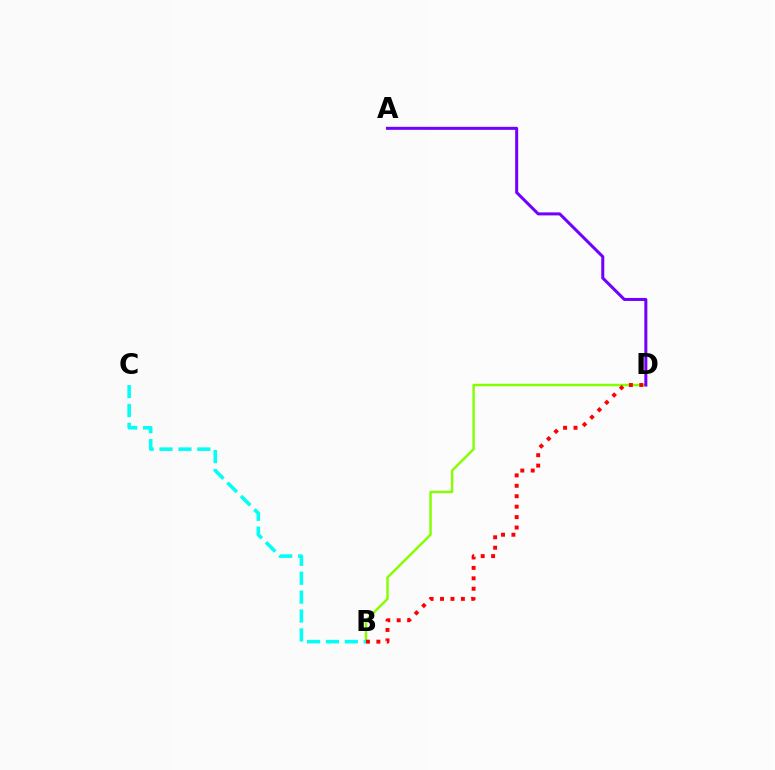{('B', 'D'): [{'color': '#84ff00', 'line_style': 'solid', 'thickness': 1.75}, {'color': '#ff0000', 'line_style': 'dotted', 'thickness': 2.83}], ('B', 'C'): [{'color': '#00fff6', 'line_style': 'dashed', 'thickness': 2.57}], ('A', 'D'): [{'color': '#7200ff', 'line_style': 'solid', 'thickness': 2.17}]}